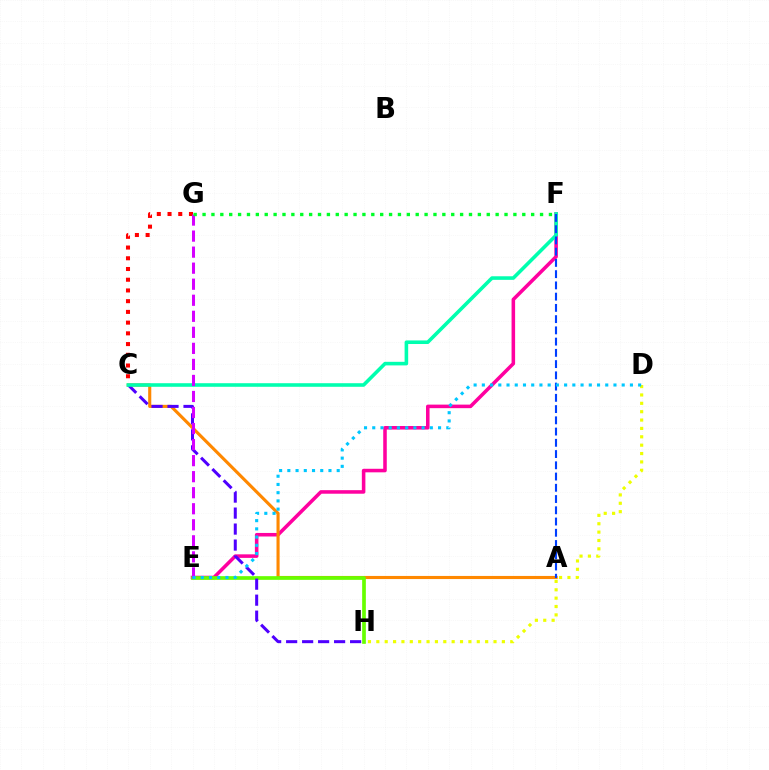{('C', 'G'): [{'color': '#ff0000', 'line_style': 'dotted', 'thickness': 2.91}], ('E', 'F'): [{'color': '#ff00a0', 'line_style': 'solid', 'thickness': 2.56}], ('A', 'C'): [{'color': '#ff8800', 'line_style': 'solid', 'thickness': 2.24}], ('D', 'H'): [{'color': '#eeff00', 'line_style': 'dotted', 'thickness': 2.27}], ('E', 'H'): [{'color': '#66ff00', 'line_style': 'solid', 'thickness': 2.66}], ('C', 'H'): [{'color': '#4f00ff', 'line_style': 'dashed', 'thickness': 2.17}], ('C', 'F'): [{'color': '#00ffaf', 'line_style': 'solid', 'thickness': 2.58}], ('E', 'G'): [{'color': '#d600ff', 'line_style': 'dashed', 'thickness': 2.18}], ('A', 'F'): [{'color': '#003fff', 'line_style': 'dashed', 'thickness': 1.53}], ('F', 'G'): [{'color': '#00ff27', 'line_style': 'dotted', 'thickness': 2.41}], ('D', 'E'): [{'color': '#00c7ff', 'line_style': 'dotted', 'thickness': 2.24}]}